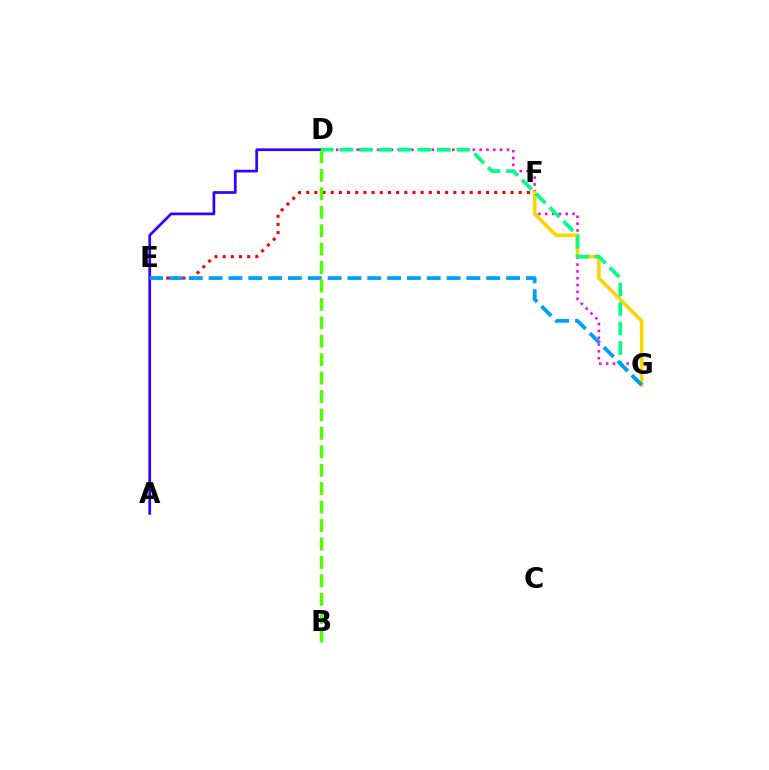{('D', 'G'): [{'color': '#ff00ed', 'line_style': 'dotted', 'thickness': 1.86}, {'color': '#00ff86', 'line_style': 'dashed', 'thickness': 2.65}], ('A', 'D'): [{'color': '#3700ff', 'line_style': 'solid', 'thickness': 1.97}], ('F', 'G'): [{'color': '#ffd500', 'line_style': 'solid', 'thickness': 2.59}], ('E', 'F'): [{'color': '#ff0000', 'line_style': 'dotted', 'thickness': 2.22}], ('E', 'G'): [{'color': '#009eff', 'line_style': 'dashed', 'thickness': 2.69}], ('B', 'D'): [{'color': '#4fff00', 'line_style': 'dashed', 'thickness': 2.5}]}